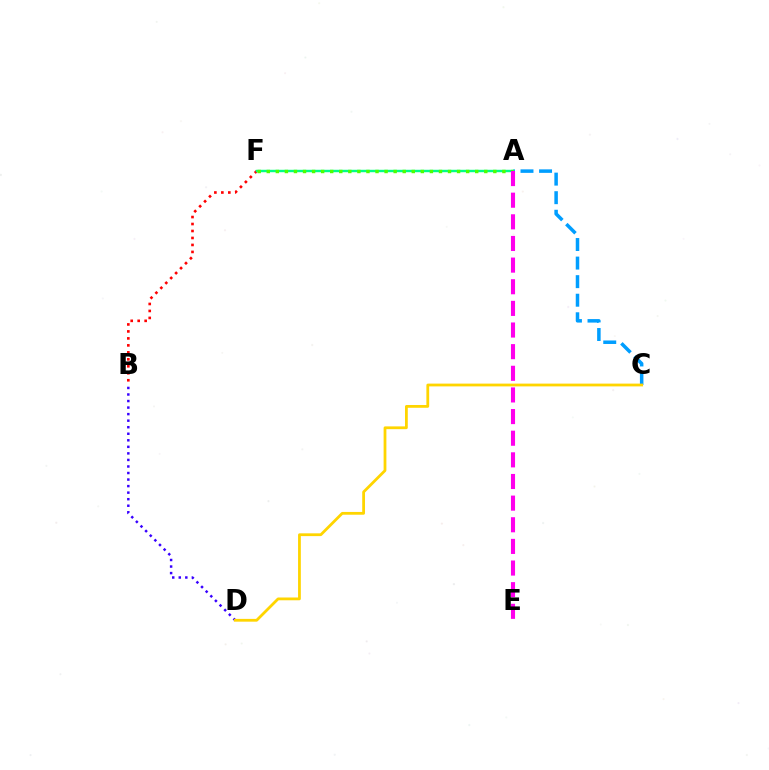{('A', 'C'): [{'color': '#009eff', 'line_style': 'dashed', 'thickness': 2.52}], ('B', 'F'): [{'color': '#ff0000', 'line_style': 'dotted', 'thickness': 1.9}], ('B', 'D'): [{'color': '#3700ff', 'line_style': 'dotted', 'thickness': 1.78}], ('A', 'F'): [{'color': '#00ff86', 'line_style': 'solid', 'thickness': 1.75}, {'color': '#4fff00', 'line_style': 'dotted', 'thickness': 2.46}], ('C', 'D'): [{'color': '#ffd500', 'line_style': 'solid', 'thickness': 2.0}], ('A', 'E'): [{'color': '#ff00ed', 'line_style': 'dashed', 'thickness': 2.94}]}